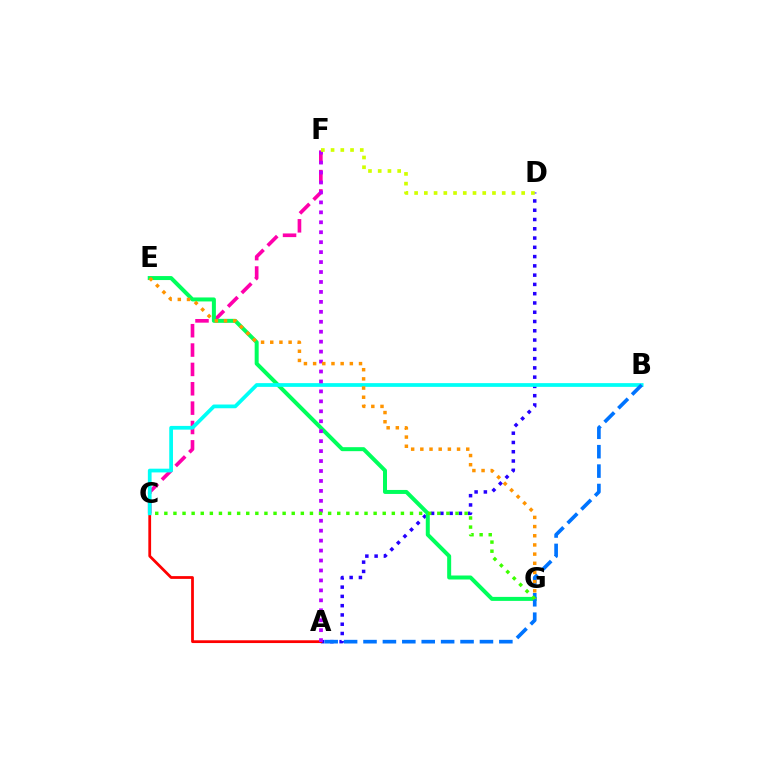{('A', 'D'): [{'color': '#2500ff', 'line_style': 'dotted', 'thickness': 2.52}], ('A', 'C'): [{'color': '#ff0000', 'line_style': 'solid', 'thickness': 1.99}], ('C', 'F'): [{'color': '#ff00ac', 'line_style': 'dashed', 'thickness': 2.63}], ('E', 'G'): [{'color': '#00ff5c', 'line_style': 'solid', 'thickness': 2.87}, {'color': '#ff9400', 'line_style': 'dotted', 'thickness': 2.49}], ('B', 'C'): [{'color': '#00fff6', 'line_style': 'solid', 'thickness': 2.69}], ('A', 'B'): [{'color': '#0074ff', 'line_style': 'dashed', 'thickness': 2.64}], ('A', 'F'): [{'color': '#b900ff', 'line_style': 'dotted', 'thickness': 2.7}], ('C', 'G'): [{'color': '#3dff00', 'line_style': 'dotted', 'thickness': 2.47}], ('D', 'F'): [{'color': '#d1ff00', 'line_style': 'dotted', 'thickness': 2.64}]}